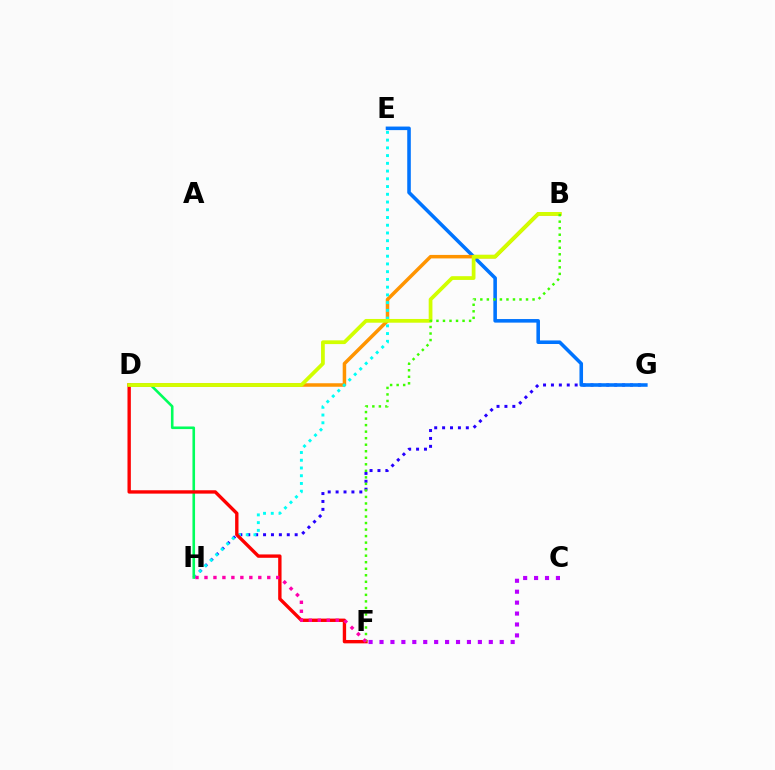{('G', 'H'): [{'color': '#2500ff', 'line_style': 'dotted', 'thickness': 2.15}], ('E', 'G'): [{'color': '#0074ff', 'line_style': 'solid', 'thickness': 2.57}], ('B', 'D'): [{'color': '#ff9400', 'line_style': 'solid', 'thickness': 2.52}, {'color': '#d1ff00', 'line_style': 'solid', 'thickness': 2.7}], ('E', 'H'): [{'color': '#00fff6', 'line_style': 'dotted', 'thickness': 2.1}], ('C', 'F'): [{'color': '#b900ff', 'line_style': 'dotted', 'thickness': 2.97}], ('D', 'H'): [{'color': '#00ff5c', 'line_style': 'solid', 'thickness': 1.87}], ('D', 'F'): [{'color': '#ff0000', 'line_style': 'solid', 'thickness': 2.42}], ('B', 'F'): [{'color': '#3dff00', 'line_style': 'dotted', 'thickness': 1.77}], ('F', 'H'): [{'color': '#ff00ac', 'line_style': 'dotted', 'thickness': 2.44}]}